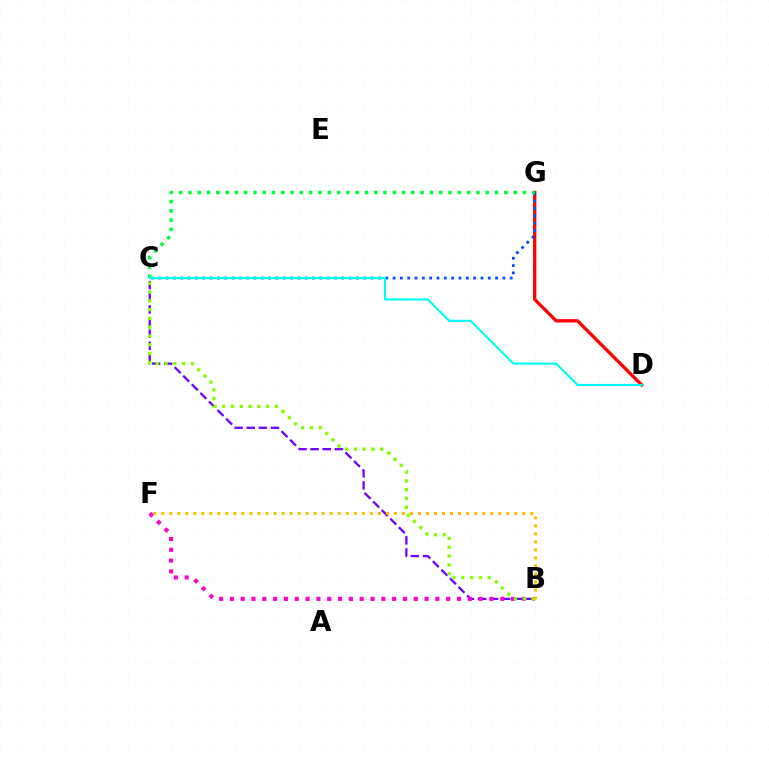{('D', 'G'): [{'color': '#ff0000', 'line_style': 'solid', 'thickness': 2.38}], ('B', 'C'): [{'color': '#7200ff', 'line_style': 'dashed', 'thickness': 1.65}, {'color': '#84ff00', 'line_style': 'dotted', 'thickness': 2.39}], ('B', 'F'): [{'color': '#ff00cf', 'line_style': 'dotted', 'thickness': 2.94}, {'color': '#ffbd00', 'line_style': 'dotted', 'thickness': 2.18}], ('C', 'G'): [{'color': '#004bff', 'line_style': 'dotted', 'thickness': 1.99}, {'color': '#00ff39', 'line_style': 'dotted', 'thickness': 2.52}], ('C', 'D'): [{'color': '#00fff6', 'line_style': 'solid', 'thickness': 1.55}]}